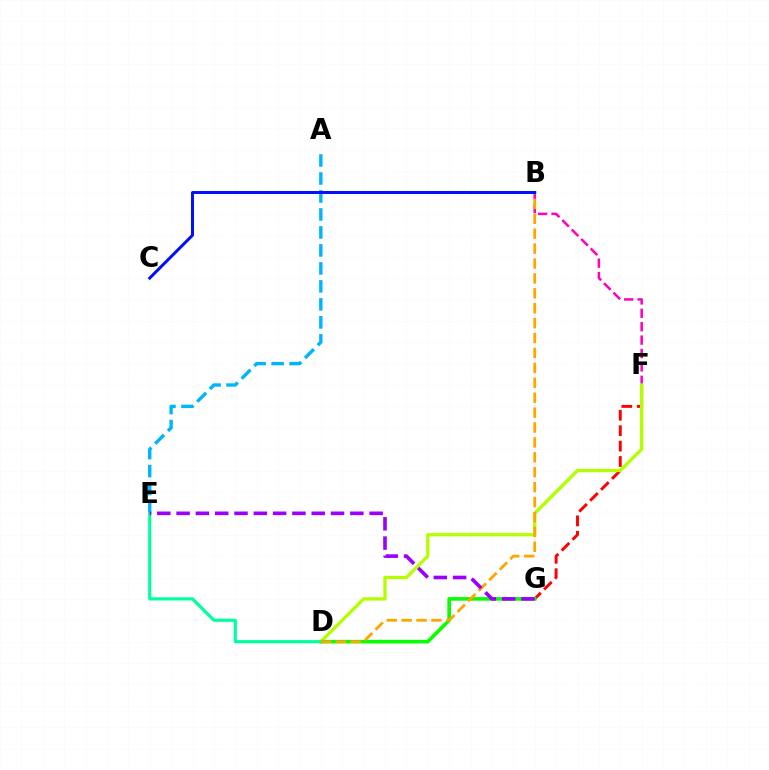{('F', 'G'): [{'color': '#ff0000', 'line_style': 'dashed', 'thickness': 2.09}], ('B', 'F'): [{'color': '#ff00bd', 'line_style': 'dashed', 'thickness': 1.82}], ('D', 'F'): [{'color': '#b3ff00', 'line_style': 'solid', 'thickness': 2.38}], ('D', 'G'): [{'color': '#08ff00', 'line_style': 'solid', 'thickness': 2.61}], ('A', 'E'): [{'color': '#00b5ff', 'line_style': 'dashed', 'thickness': 2.44}], ('D', 'E'): [{'color': '#00ff9d', 'line_style': 'solid', 'thickness': 2.26}], ('B', 'D'): [{'color': '#ffa500', 'line_style': 'dashed', 'thickness': 2.03}], ('E', 'G'): [{'color': '#9b00ff', 'line_style': 'dashed', 'thickness': 2.62}], ('B', 'C'): [{'color': '#0010ff', 'line_style': 'solid', 'thickness': 2.14}]}